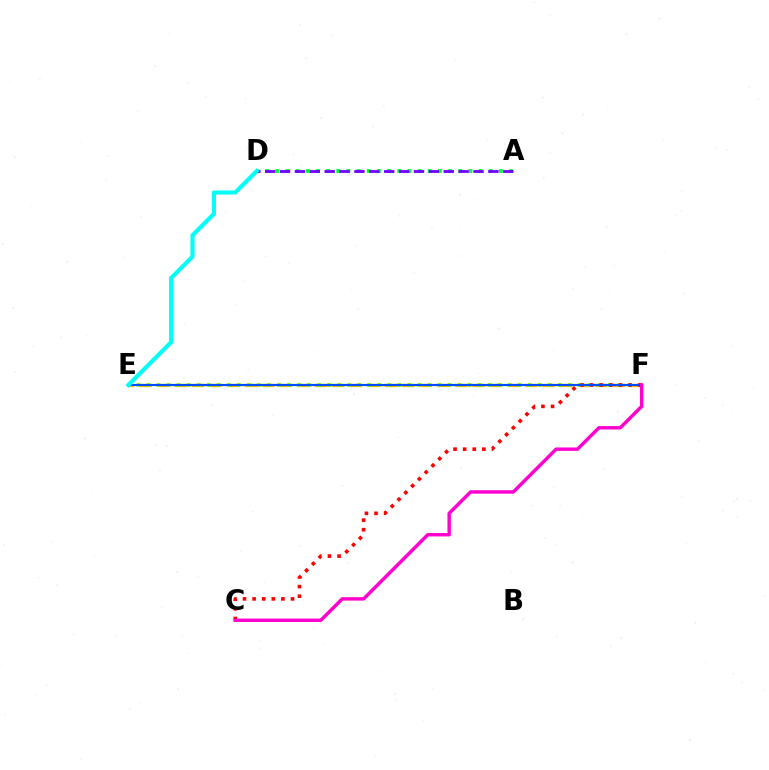{('A', 'D'): [{'color': '#00ff39', 'line_style': 'dotted', 'thickness': 2.76}, {'color': '#7200ff', 'line_style': 'dashed', 'thickness': 2.02}], ('E', 'F'): [{'color': '#ffbd00', 'line_style': 'dashed', 'thickness': 2.38}, {'color': '#84ff00', 'line_style': 'dotted', 'thickness': 2.73}, {'color': '#004bff', 'line_style': 'solid', 'thickness': 1.56}], ('C', 'F'): [{'color': '#ff0000', 'line_style': 'dotted', 'thickness': 2.61}, {'color': '#ff00cf', 'line_style': 'solid', 'thickness': 2.47}], ('D', 'E'): [{'color': '#00fff6', 'line_style': 'solid', 'thickness': 2.95}]}